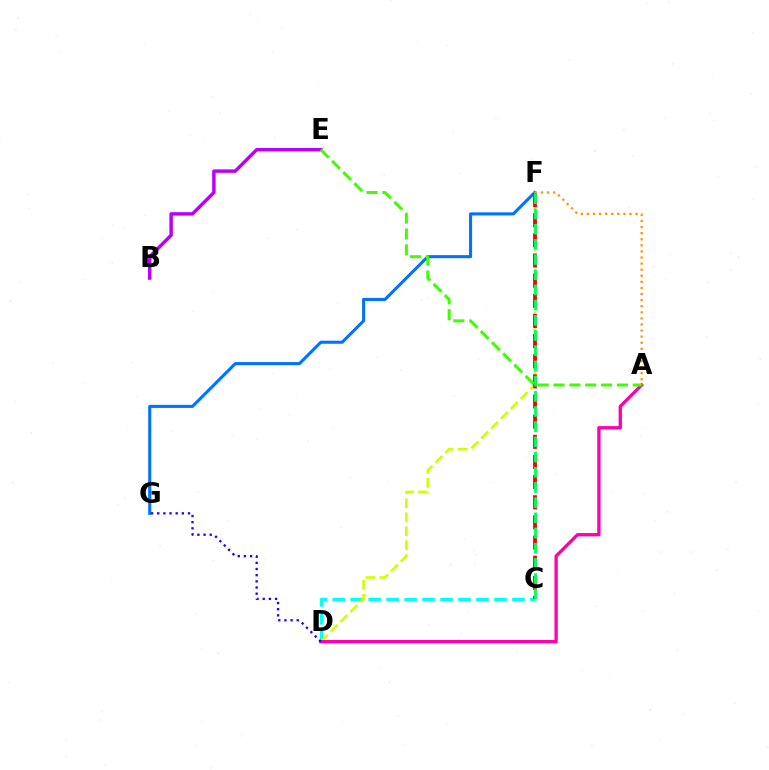{('C', 'D'): [{'color': '#00fff6', 'line_style': 'dashed', 'thickness': 2.44}], ('B', 'E'): [{'color': '#b900ff', 'line_style': 'solid', 'thickness': 2.49}], ('F', 'G'): [{'color': '#0074ff', 'line_style': 'solid', 'thickness': 2.22}], ('D', 'F'): [{'color': '#d1ff00', 'line_style': 'dashed', 'thickness': 1.9}], ('A', 'D'): [{'color': '#ff00ac', 'line_style': 'solid', 'thickness': 2.39}], ('C', 'F'): [{'color': '#ff0000', 'line_style': 'dashed', 'thickness': 2.74}, {'color': '#00ff5c', 'line_style': 'dashed', 'thickness': 2.06}], ('A', 'F'): [{'color': '#ff9400', 'line_style': 'dotted', 'thickness': 1.65}], ('D', 'G'): [{'color': '#2500ff', 'line_style': 'dotted', 'thickness': 1.67}], ('A', 'E'): [{'color': '#3dff00', 'line_style': 'dashed', 'thickness': 2.15}]}